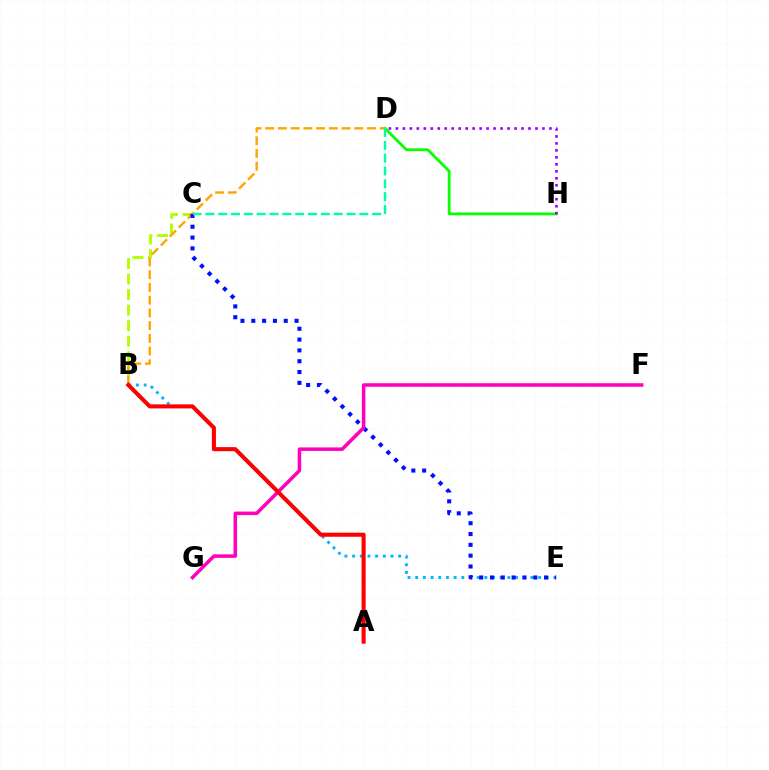{('B', 'E'): [{'color': '#00b5ff', 'line_style': 'dotted', 'thickness': 2.09}], ('B', 'C'): [{'color': '#b3ff00', 'line_style': 'dashed', 'thickness': 2.11}], ('D', 'H'): [{'color': '#08ff00', 'line_style': 'solid', 'thickness': 2.02}, {'color': '#9b00ff', 'line_style': 'dotted', 'thickness': 1.9}], ('B', 'D'): [{'color': '#ffa500', 'line_style': 'dashed', 'thickness': 1.73}], ('C', 'E'): [{'color': '#0010ff', 'line_style': 'dotted', 'thickness': 2.94}], ('C', 'D'): [{'color': '#00ff9d', 'line_style': 'dashed', 'thickness': 1.74}], ('F', 'G'): [{'color': '#ff00bd', 'line_style': 'solid', 'thickness': 2.54}], ('A', 'B'): [{'color': '#ff0000', 'line_style': 'solid', 'thickness': 2.93}]}